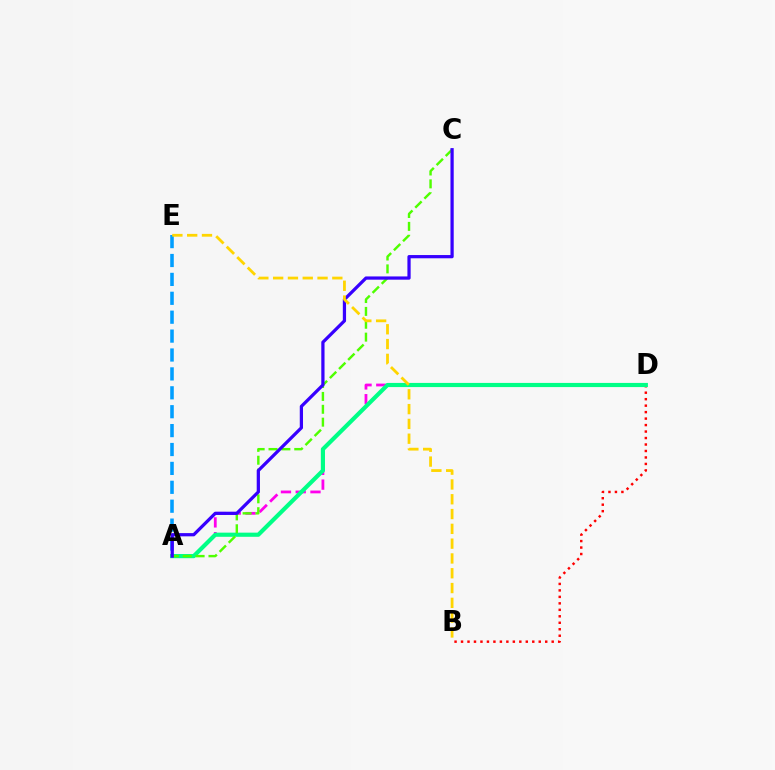{('B', 'D'): [{'color': '#ff0000', 'line_style': 'dotted', 'thickness': 1.76}], ('A', 'D'): [{'color': '#ff00ed', 'line_style': 'dashed', 'thickness': 2.01}, {'color': '#00ff86', 'line_style': 'solid', 'thickness': 2.99}], ('A', 'C'): [{'color': '#4fff00', 'line_style': 'dashed', 'thickness': 1.75}, {'color': '#3700ff', 'line_style': 'solid', 'thickness': 2.33}], ('A', 'E'): [{'color': '#009eff', 'line_style': 'dashed', 'thickness': 2.57}], ('B', 'E'): [{'color': '#ffd500', 'line_style': 'dashed', 'thickness': 2.01}]}